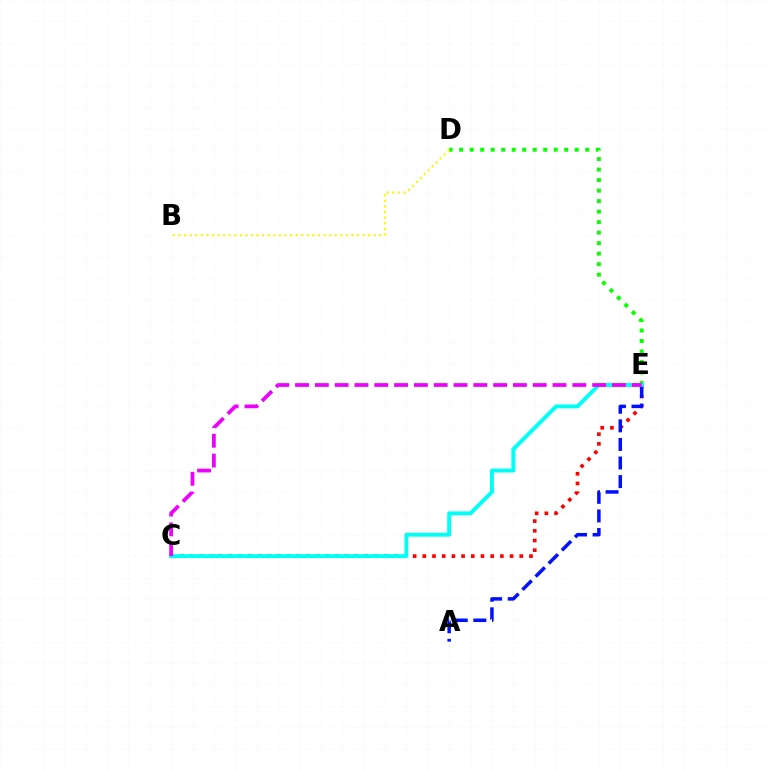{('C', 'E'): [{'color': '#ff0000', 'line_style': 'dotted', 'thickness': 2.63}, {'color': '#00fff6', 'line_style': 'solid', 'thickness': 2.8}, {'color': '#ee00ff', 'line_style': 'dashed', 'thickness': 2.69}], ('D', 'E'): [{'color': '#08ff00', 'line_style': 'dotted', 'thickness': 2.85}], ('A', 'E'): [{'color': '#0010ff', 'line_style': 'dashed', 'thickness': 2.52}], ('B', 'D'): [{'color': '#fcf500', 'line_style': 'dotted', 'thickness': 1.52}]}